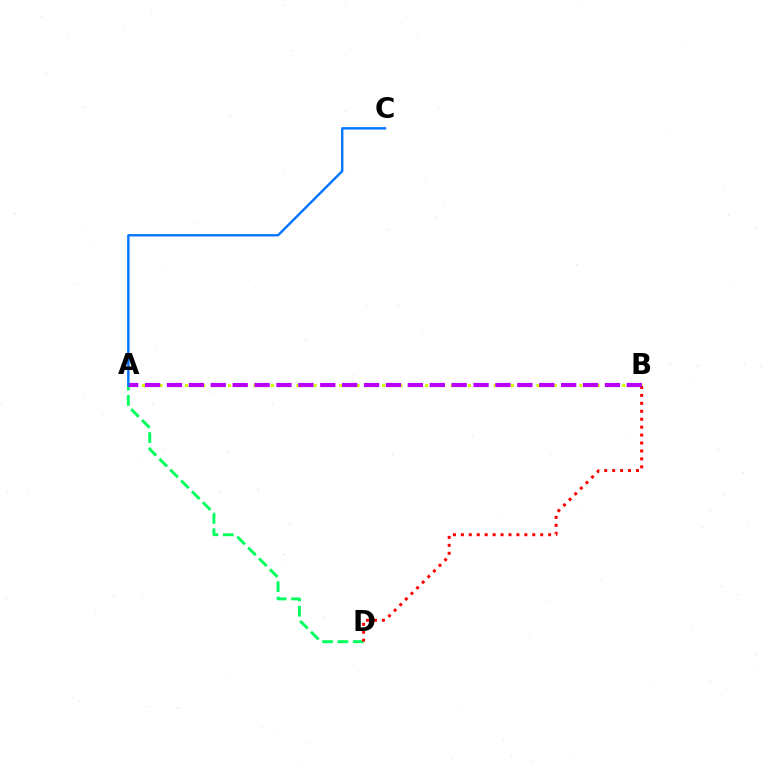{('A', 'D'): [{'color': '#00ff5c', 'line_style': 'dashed', 'thickness': 2.08}], ('A', 'B'): [{'color': '#d1ff00', 'line_style': 'dotted', 'thickness': 2.33}, {'color': '#b900ff', 'line_style': 'dashed', 'thickness': 2.97}], ('B', 'D'): [{'color': '#ff0000', 'line_style': 'dotted', 'thickness': 2.16}], ('A', 'C'): [{'color': '#0074ff', 'line_style': 'solid', 'thickness': 1.71}]}